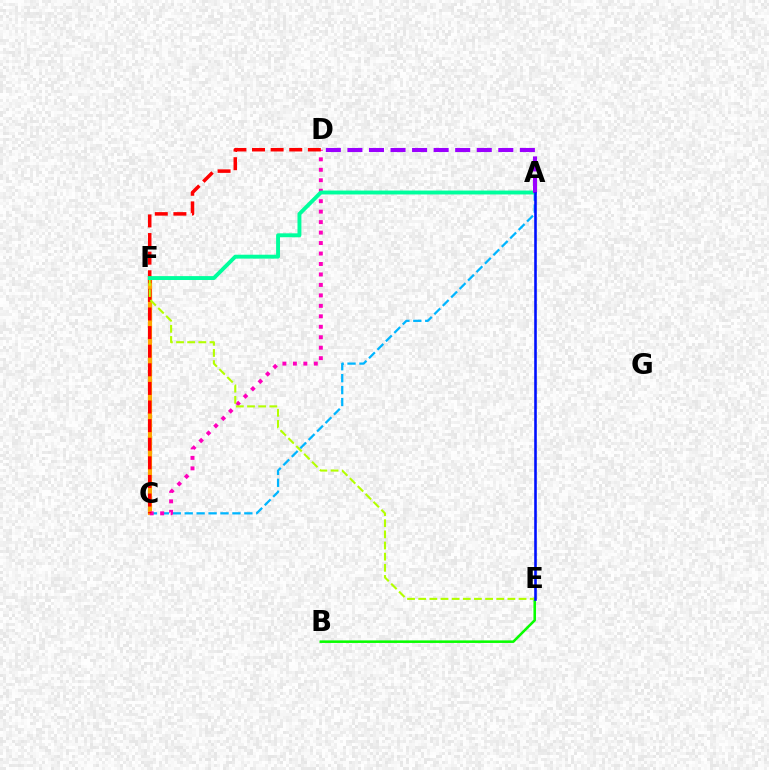{('A', 'C'): [{'color': '#00b5ff', 'line_style': 'dashed', 'thickness': 1.62}], ('C', 'F'): [{'color': '#ffa500', 'line_style': 'solid', 'thickness': 2.99}], ('C', 'D'): [{'color': '#ff00bd', 'line_style': 'dotted', 'thickness': 2.84}, {'color': '#ff0000', 'line_style': 'dashed', 'thickness': 2.53}], ('B', 'E'): [{'color': '#08ff00', 'line_style': 'solid', 'thickness': 1.84}], ('E', 'F'): [{'color': '#b3ff00', 'line_style': 'dashed', 'thickness': 1.51}], ('A', 'F'): [{'color': '#00ff9d', 'line_style': 'solid', 'thickness': 2.81}], ('A', 'D'): [{'color': '#9b00ff', 'line_style': 'dashed', 'thickness': 2.93}], ('A', 'E'): [{'color': '#0010ff', 'line_style': 'solid', 'thickness': 1.87}]}